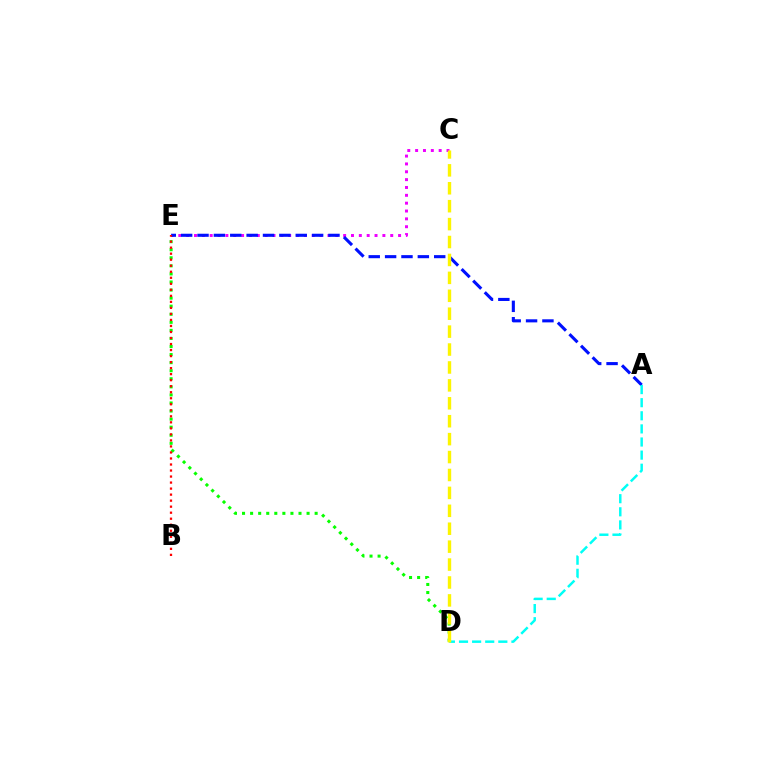{('C', 'E'): [{'color': '#ee00ff', 'line_style': 'dotted', 'thickness': 2.13}], ('A', 'E'): [{'color': '#0010ff', 'line_style': 'dashed', 'thickness': 2.22}], ('D', 'E'): [{'color': '#08ff00', 'line_style': 'dotted', 'thickness': 2.19}], ('A', 'D'): [{'color': '#00fff6', 'line_style': 'dashed', 'thickness': 1.78}], ('B', 'E'): [{'color': '#ff0000', 'line_style': 'dotted', 'thickness': 1.64}], ('C', 'D'): [{'color': '#fcf500', 'line_style': 'dashed', 'thickness': 2.43}]}